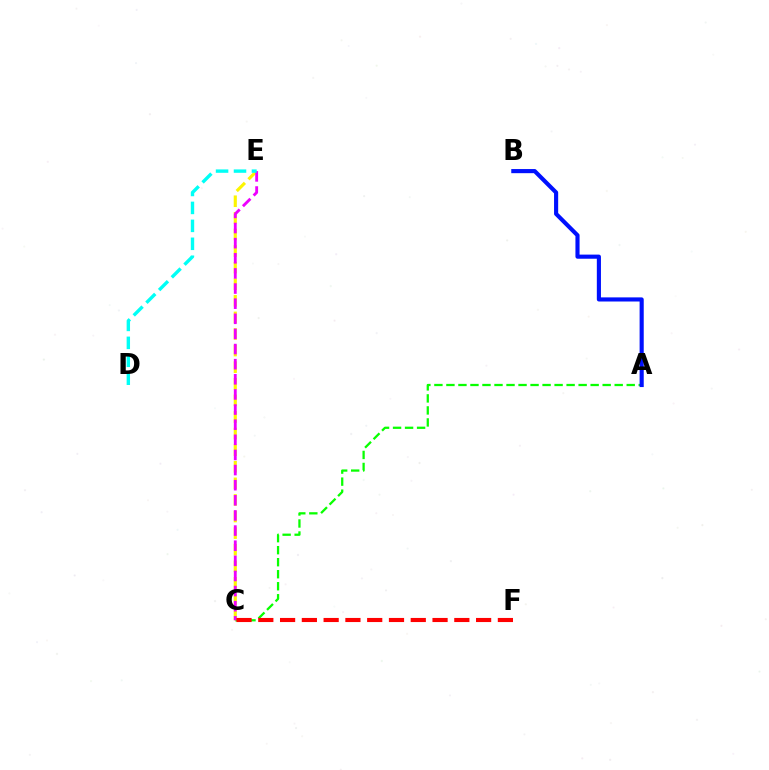{('A', 'C'): [{'color': '#08ff00', 'line_style': 'dashed', 'thickness': 1.63}], ('A', 'B'): [{'color': '#0010ff', 'line_style': 'solid', 'thickness': 2.97}], ('C', 'E'): [{'color': '#fcf500', 'line_style': 'dashed', 'thickness': 2.25}, {'color': '#ee00ff', 'line_style': 'dashed', 'thickness': 2.05}], ('C', 'F'): [{'color': '#ff0000', 'line_style': 'dashed', 'thickness': 2.96}], ('D', 'E'): [{'color': '#00fff6', 'line_style': 'dashed', 'thickness': 2.44}]}